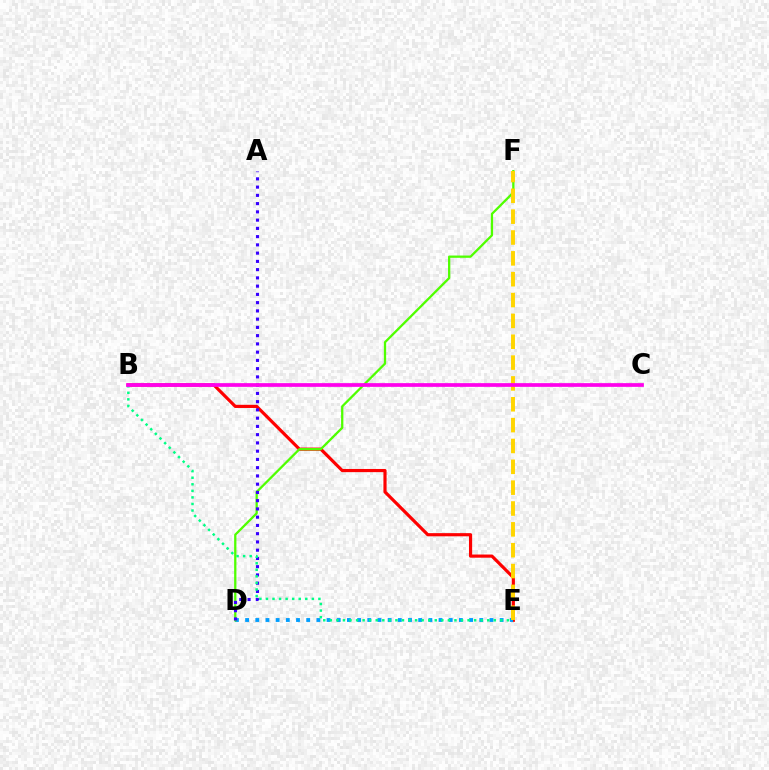{('B', 'E'): [{'color': '#ff0000', 'line_style': 'solid', 'thickness': 2.28}, {'color': '#00ff86', 'line_style': 'dotted', 'thickness': 1.78}], ('D', 'E'): [{'color': '#009eff', 'line_style': 'dotted', 'thickness': 2.77}], ('D', 'F'): [{'color': '#4fff00', 'line_style': 'solid', 'thickness': 1.64}], ('A', 'D'): [{'color': '#3700ff', 'line_style': 'dotted', 'thickness': 2.24}], ('E', 'F'): [{'color': '#ffd500', 'line_style': 'dashed', 'thickness': 2.83}], ('B', 'C'): [{'color': '#ff00ed', 'line_style': 'solid', 'thickness': 2.67}]}